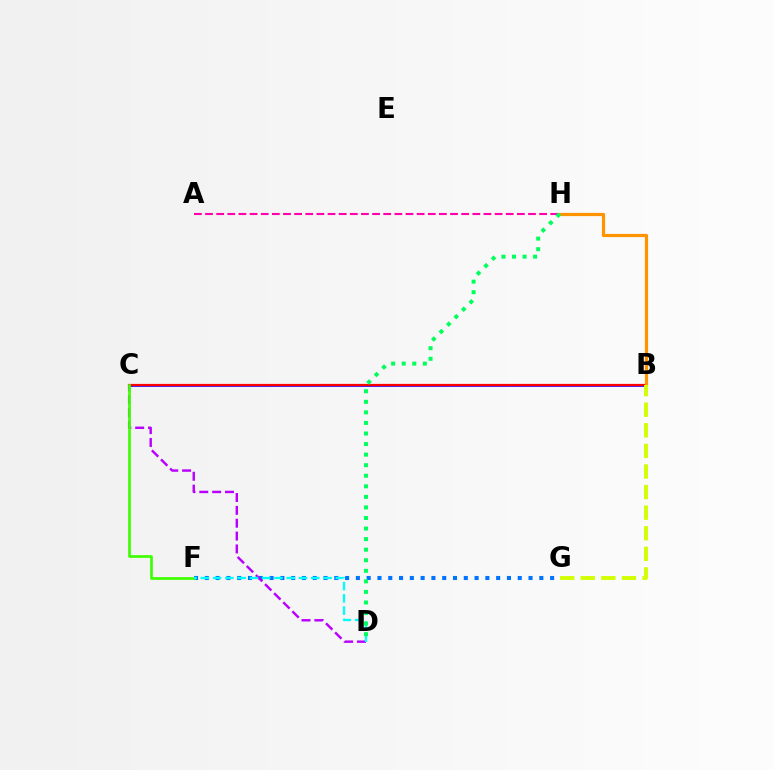{('B', 'C'): [{'color': '#2500ff', 'line_style': 'solid', 'thickness': 1.94}, {'color': '#ff0000', 'line_style': 'solid', 'thickness': 1.59}], ('F', 'G'): [{'color': '#0074ff', 'line_style': 'dotted', 'thickness': 2.93}], ('A', 'H'): [{'color': '#ff00ac', 'line_style': 'dashed', 'thickness': 1.51}], ('C', 'D'): [{'color': '#b900ff', 'line_style': 'dashed', 'thickness': 1.75}], ('C', 'F'): [{'color': '#3dff00', 'line_style': 'solid', 'thickness': 1.93}], ('D', 'F'): [{'color': '#00fff6', 'line_style': 'dashed', 'thickness': 1.67}], ('B', 'H'): [{'color': '#ff9400', 'line_style': 'solid', 'thickness': 2.3}], ('B', 'G'): [{'color': '#d1ff00', 'line_style': 'dashed', 'thickness': 2.8}], ('D', 'H'): [{'color': '#00ff5c', 'line_style': 'dotted', 'thickness': 2.87}]}